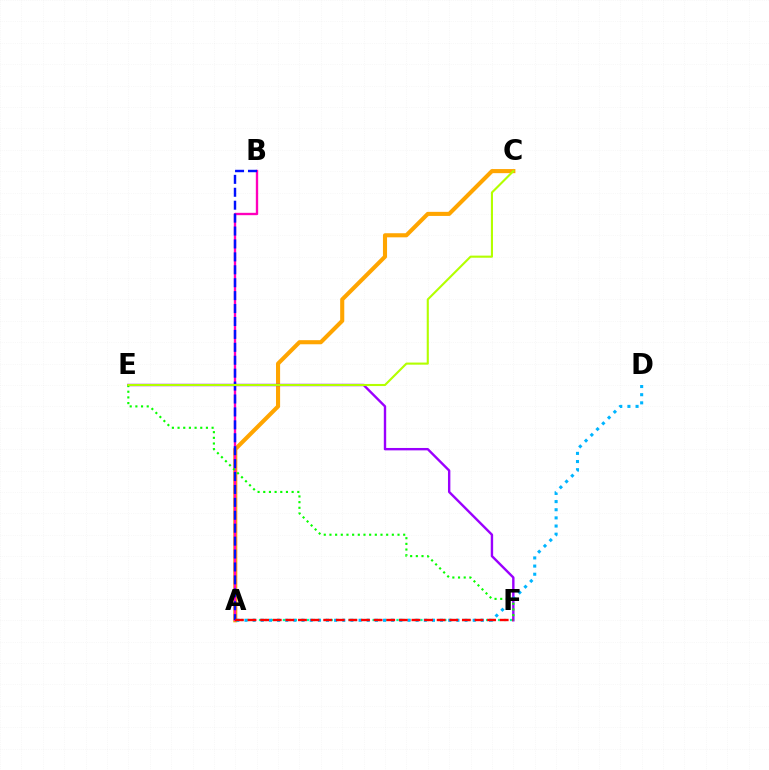{('A', 'C'): [{'color': '#ffa500', 'line_style': 'solid', 'thickness': 2.95}], ('A', 'F'): [{'color': '#00ff9d', 'line_style': 'dotted', 'thickness': 1.62}, {'color': '#ff0000', 'line_style': 'dashed', 'thickness': 1.71}], ('E', 'F'): [{'color': '#9b00ff', 'line_style': 'solid', 'thickness': 1.72}, {'color': '#08ff00', 'line_style': 'dotted', 'thickness': 1.54}], ('A', 'B'): [{'color': '#ff00bd', 'line_style': 'solid', 'thickness': 1.69}, {'color': '#0010ff', 'line_style': 'dashed', 'thickness': 1.76}], ('A', 'D'): [{'color': '#00b5ff', 'line_style': 'dotted', 'thickness': 2.21}], ('C', 'E'): [{'color': '#b3ff00', 'line_style': 'solid', 'thickness': 1.52}]}